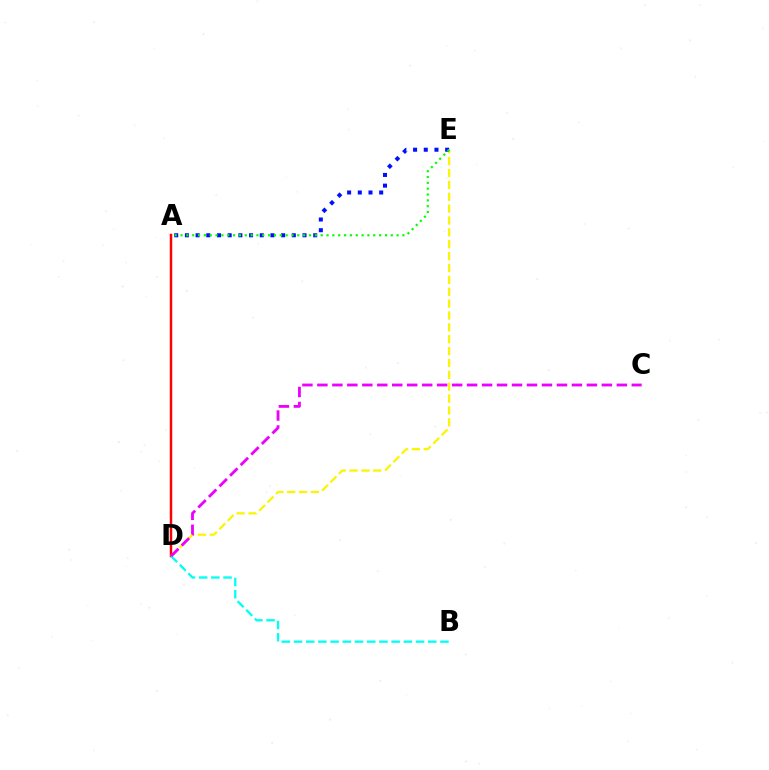{('A', 'D'): [{'color': '#ff0000', 'line_style': 'solid', 'thickness': 1.78}], ('B', 'D'): [{'color': '#00fff6', 'line_style': 'dashed', 'thickness': 1.66}], ('D', 'E'): [{'color': '#fcf500', 'line_style': 'dashed', 'thickness': 1.61}], ('C', 'D'): [{'color': '#ee00ff', 'line_style': 'dashed', 'thickness': 2.03}], ('A', 'E'): [{'color': '#0010ff', 'line_style': 'dotted', 'thickness': 2.9}, {'color': '#08ff00', 'line_style': 'dotted', 'thickness': 1.59}]}